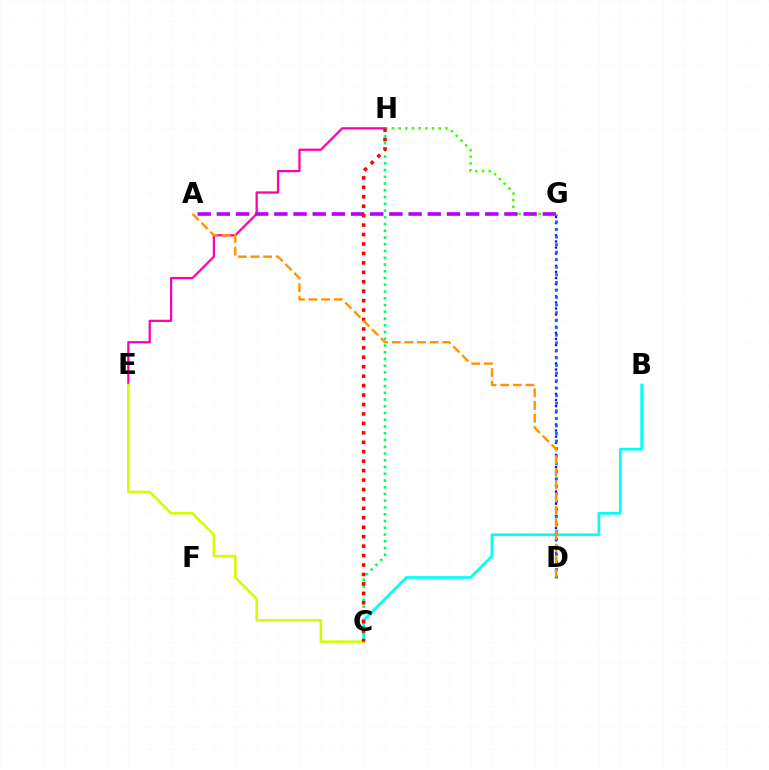{('B', 'C'): [{'color': '#00fff6', 'line_style': 'solid', 'thickness': 1.93}], ('G', 'H'): [{'color': '#3dff00', 'line_style': 'dotted', 'thickness': 1.82}], ('E', 'H'): [{'color': '#ff00ac', 'line_style': 'solid', 'thickness': 1.62}], ('C', 'E'): [{'color': '#d1ff00', 'line_style': 'solid', 'thickness': 1.84}], ('C', 'H'): [{'color': '#00ff5c', 'line_style': 'dotted', 'thickness': 1.83}, {'color': '#ff0000', 'line_style': 'dotted', 'thickness': 2.57}], ('D', 'G'): [{'color': '#2500ff', 'line_style': 'dotted', 'thickness': 1.66}, {'color': '#0074ff', 'line_style': 'dotted', 'thickness': 2.05}], ('A', 'G'): [{'color': '#b900ff', 'line_style': 'dashed', 'thickness': 2.6}], ('A', 'D'): [{'color': '#ff9400', 'line_style': 'dashed', 'thickness': 1.71}]}